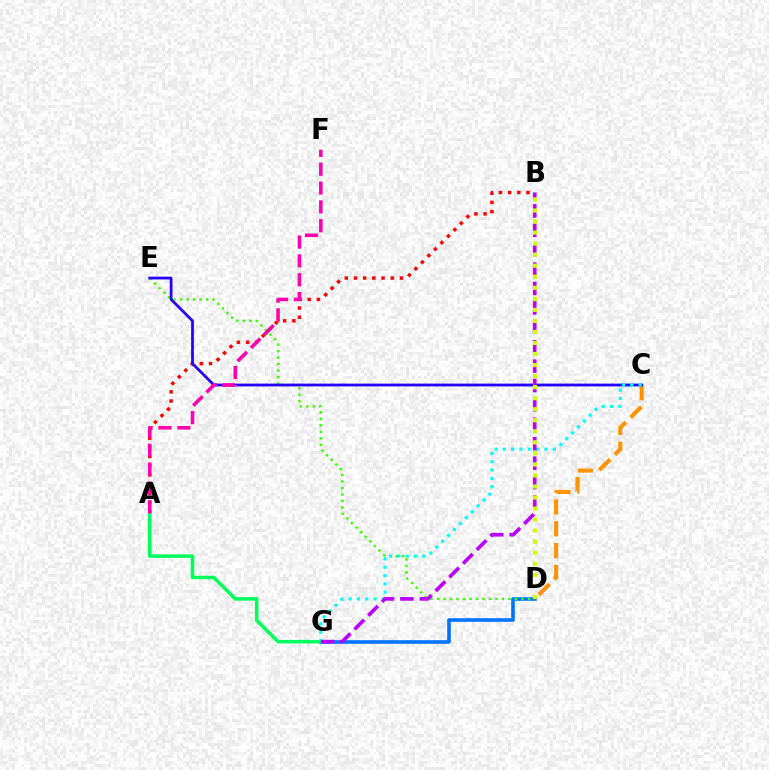{('C', 'D'): [{'color': '#ff9400', 'line_style': 'dashed', 'thickness': 2.97}], ('A', 'B'): [{'color': '#ff0000', 'line_style': 'dotted', 'thickness': 2.5}], ('D', 'G'): [{'color': '#0074ff', 'line_style': 'solid', 'thickness': 2.6}], ('D', 'E'): [{'color': '#3dff00', 'line_style': 'dotted', 'thickness': 1.77}], ('A', 'G'): [{'color': '#00ff5c', 'line_style': 'solid', 'thickness': 2.53}], ('C', 'E'): [{'color': '#2500ff', 'line_style': 'solid', 'thickness': 2.0}], ('C', 'G'): [{'color': '#00fff6', 'line_style': 'dotted', 'thickness': 2.26}], ('A', 'F'): [{'color': '#ff00ac', 'line_style': 'dashed', 'thickness': 2.56}], ('B', 'G'): [{'color': '#b900ff', 'line_style': 'dashed', 'thickness': 2.64}], ('B', 'D'): [{'color': '#d1ff00', 'line_style': 'dotted', 'thickness': 3.0}]}